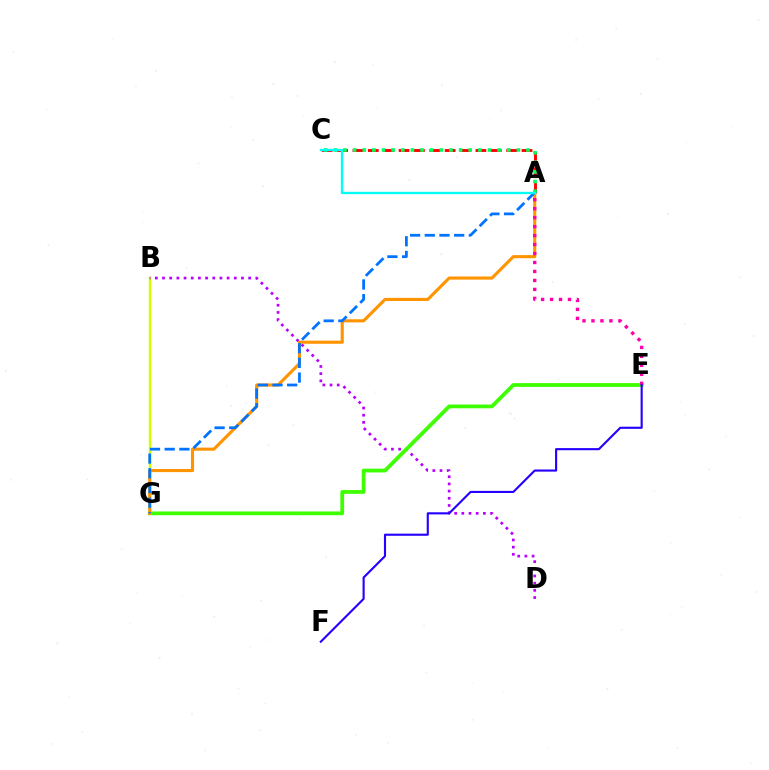{('B', 'G'): [{'color': '#d1ff00', 'line_style': 'solid', 'thickness': 1.78}], ('B', 'D'): [{'color': '#b900ff', 'line_style': 'dotted', 'thickness': 1.95}], ('E', 'G'): [{'color': '#3dff00', 'line_style': 'solid', 'thickness': 2.71}], ('A', 'G'): [{'color': '#ff9400', 'line_style': 'solid', 'thickness': 2.24}, {'color': '#0074ff', 'line_style': 'dashed', 'thickness': 2.0}], ('A', 'E'): [{'color': '#ff00ac', 'line_style': 'dotted', 'thickness': 2.44}], ('A', 'C'): [{'color': '#ff0000', 'line_style': 'dashed', 'thickness': 2.09}, {'color': '#00ff5c', 'line_style': 'dotted', 'thickness': 2.62}, {'color': '#00fff6', 'line_style': 'solid', 'thickness': 1.69}], ('E', 'F'): [{'color': '#2500ff', 'line_style': 'solid', 'thickness': 1.53}]}